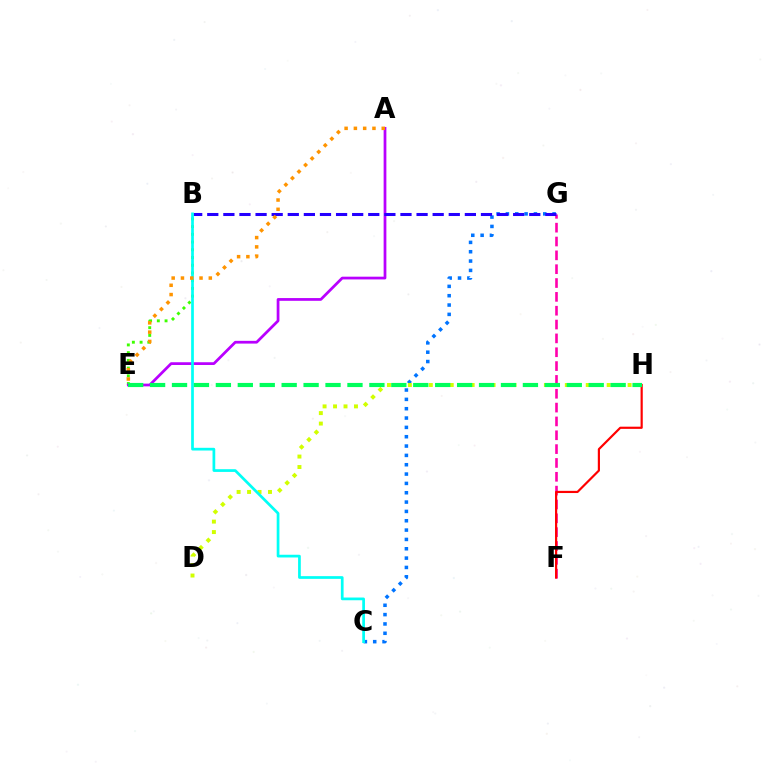{('B', 'E'): [{'color': '#3dff00', 'line_style': 'dotted', 'thickness': 2.1}], ('C', 'G'): [{'color': '#0074ff', 'line_style': 'dotted', 'thickness': 2.54}], ('A', 'E'): [{'color': '#b900ff', 'line_style': 'solid', 'thickness': 1.98}, {'color': '#ff9400', 'line_style': 'dotted', 'thickness': 2.52}], ('F', 'G'): [{'color': '#ff00ac', 'line_style': 'dashed', 'thickness': 1.88}], ('D', 'H'): [{'color': '#d1ff00', 'line_style': 'dotted', 'thickness': 2.84}], ('B', 'G'): [{'color': '#2500ff', 'line_style': 'dashed', 'thickness': 2.19}], ('F', 'H'): [{'color': '#ff0000', 'line_style': 'solid', 'thickness': 1.57}], ('B', 'C'): [{'color': '#00fff6', 'line_style': 'solid', 'thickness': 1.96}], ('E', 'H'): [{'color': '#00ff5c', 'line_style': 'dashed', 'thickness': 2.98}]}